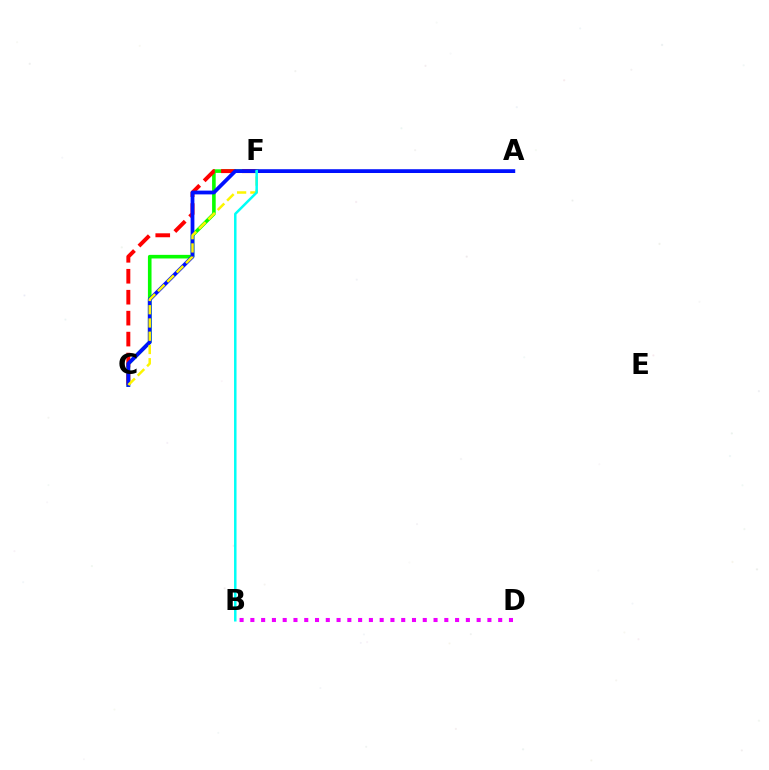{('C', 'F'): [{'color': '#08ff00', 'line_style': 'solid', 'thickness': 2.6}, {'color': '#ff0000', 'line_style': 'dashed', 'thickness': 2.85}, {'color': '#fcf500', 'line_style': 'dashed', 'thickness': 1.8}], ('A', 'C'): [{'color': '#0010ff', 'line_style': 'solid', 'thickness': 2.72}], ('B', 'F'): [{'color': '#00fff6', 'line_style': 'solid', 'thickness': 1.8}], ('B', 'D'): [{'color': '#ee00ff', 'line_style': 'dotted', 'thickness': 2.93}]}